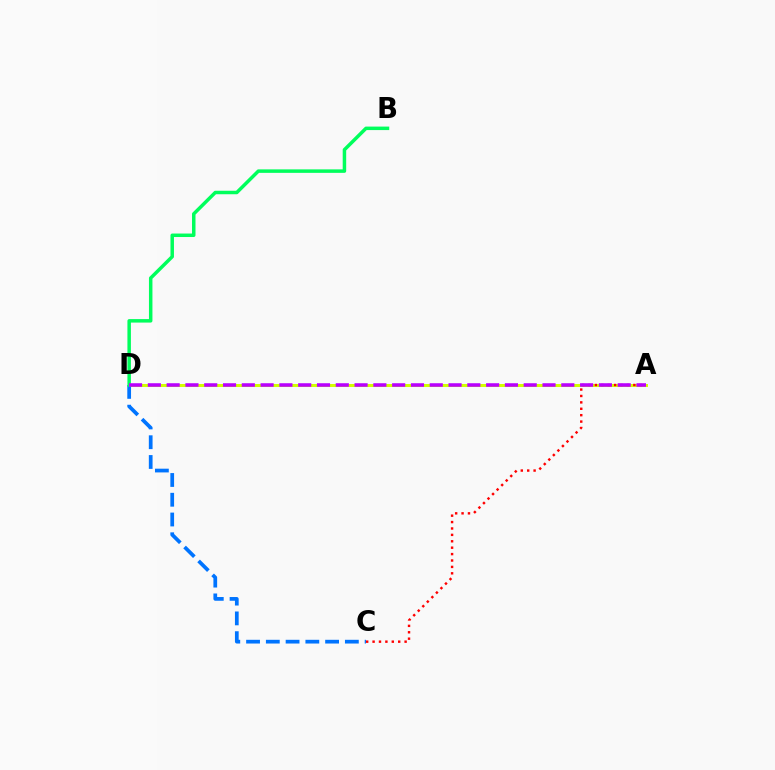{('A', 'D'): [{'color': '#d1ff00', 'line_style': 'solid', 'thickness': 2.15}, {'color': '#b900ff', 'line_style': 'dashed', 'thickness': 2.55}], ('C', 'D'): [{'color': '#0074ff', 'line_style': 'dashed', 'thickness': 2.68}], ('A', 'C'): [{'color': '#ff0000', 'line_style': 'dotted', 'thickness': 1.74}], ('B', 'D'): [{'color': '#00ff5c', 'line_style': 'solid', 'thickness': 2.51}]}